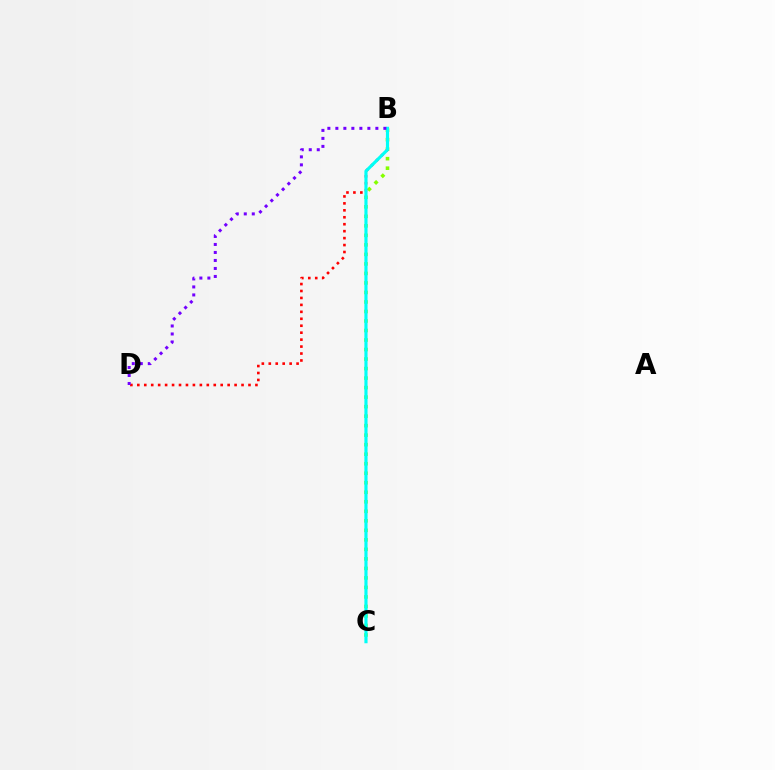{('B', 'C'): [{'color': '#84ff00', 'line_style': 'dotted', 'thickness': 2.59}, {'color': '#00fff6', 'line_style': 'solid', 'thickness': 2.27}], ('B', 'D'): [{'color': '#ff0000', 'line_style': 'dotted', 'thickness': 1.89}, {'color': '#7200ff', 'line_style': 'dotted', 'thickness': 2.17}]}